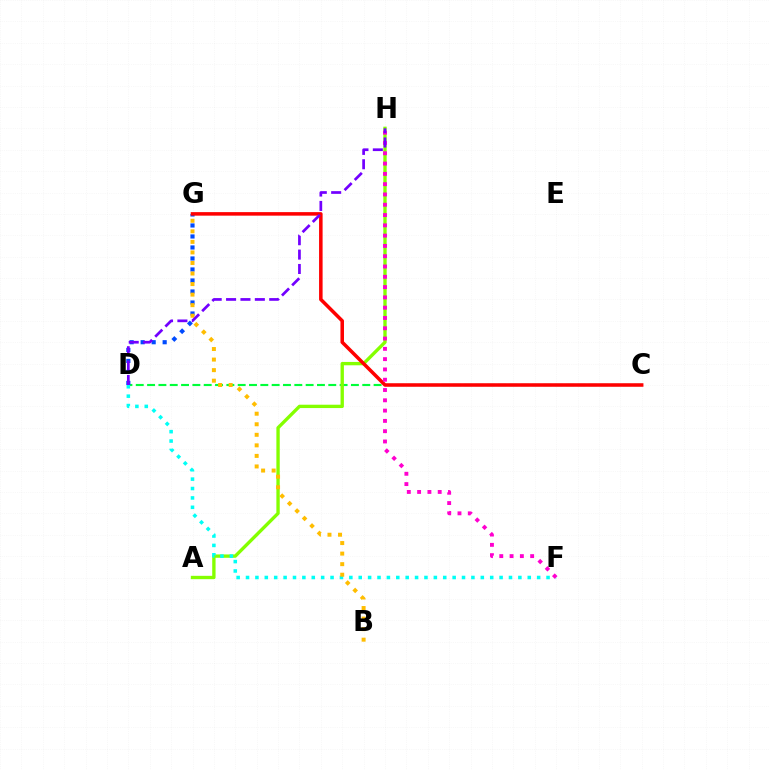{('C', 'D'): [{'color': '#00ff39', 'line_style': 'dashed', 'thickness': 1.54}], ('A', 'H'): [{'color': '#84ff00', 'line_style': 'solid', 'thickness': 2.41}], ('D', 'G'): [{'color': '#004bff', 'line_style': 'dotted', 'thickness': 2.99}], ('C', 'G'): [{'color': '#ff0000', 'line_style': 'solid', 'thickness': 2.54}], ('D', 'F'): [{'color': '#00fff6', 'line_style': 'dotted', 'thickness': 2.55}], ('B', 'G'): [{'color': '#ffbd00', 'line_style': 'dotted', 'thickness': 2.87}], ('F', 'H'): [{'color': '#ff00cf', 'line_style': 'dotted', 'thickness': 2.8}], ('D', 'H'): [{'color': '#7200ff', 'line_style': 'dashed', 'thickness': 1.95}]}